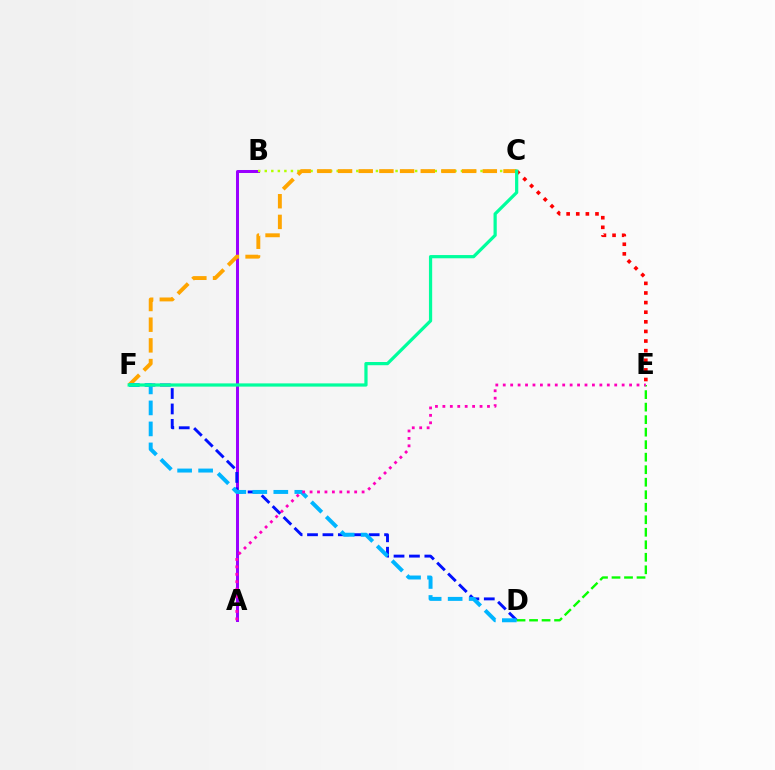{('A', 'B'): [{'color': '#9b00ff', 'line_style': 'solid', 'thickness': 2.16}], ('D', 'F'): [{'color': '#0010ff', 'line_style': 'dashed', 'thickness': 2.09}, {'color': '#00b5ff', 'line_style': 'dashed', 'thickness': 2.85}], ('B', 'C'): [{'color': '#b3ff00', 'line_style': 'dotted', 'thickness': 1.78}], ('D', 'E'): [{'color': '#08ff00', 'line_style': 'dashed', 'thickness': 1.7}], ('C', 'F'): [{'color': '#ffa500', 'line_style': 'dashed', 'thickness': 2.81}, {'color': '#00ff9d', 'line_style': 'solid', 'thickness': 2.32}], ('C', 'E'): [{'color': '#ff0000', 'line_style': 'dotted', 'thickness': 2.61}], ('A', 'E'): [{'color': '#ff00bd', 'line_style': 'dotted', 'thickness': 2.02}]}